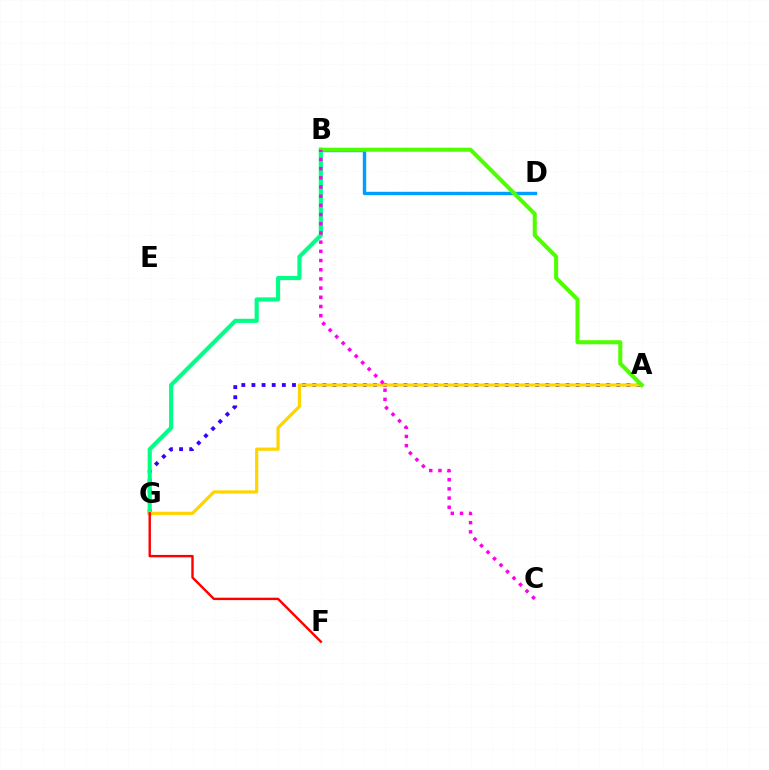{('B', 'D'): [{'color': '#009eff', 'line_style': 'solid', 'thickness': 2.46}], ('A', 'G'): [{'color': '#3700ff', 'line_style': 'dotted', 'thickness': 2.75}, {'color': '#ffd500', 'line_style': 'solid', 'thickness': 2.31}], ('B', 'G'): [{'color': '#00ff86', 'line_style': 'solid', 'thickness': 2.97}], ('A', 'B'): [{'color': '#4fff00', 'line_style': 'solid', 'thickness': 2.91}], ('B', 'C'): [{'color': '#ff00ed', 'line_style': 'dotted', 'thickness': 2.5}], ('F', 'G'): [{'color': '#ff0000', 'line_style': 'solid', 'thickness': 1.73}]}